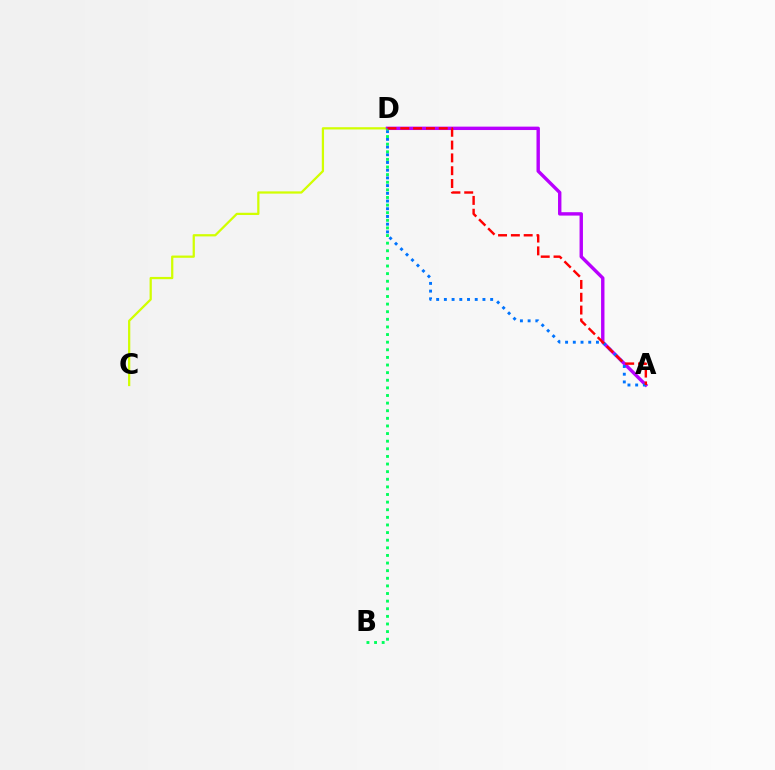{('C', 'D'): [{'color': '#d1ff00', 'line_style': 'solid', 'thickness': 1.62}], ('A', 'D'): [{'color': '#b900ff', 'line_style': 'solid', 'thickness': 2.45}, {'color': '#0074ff', 'line_style': 'dotted', 'thickness': 2.1}, {'color': '#ff0000', 'line_style': 'dashed', 'thickness': 1.74}], ('B', 'D'): [{'color': '#00ff5c', 'line_style': 'dotted', 'thickness': 2.07}]}